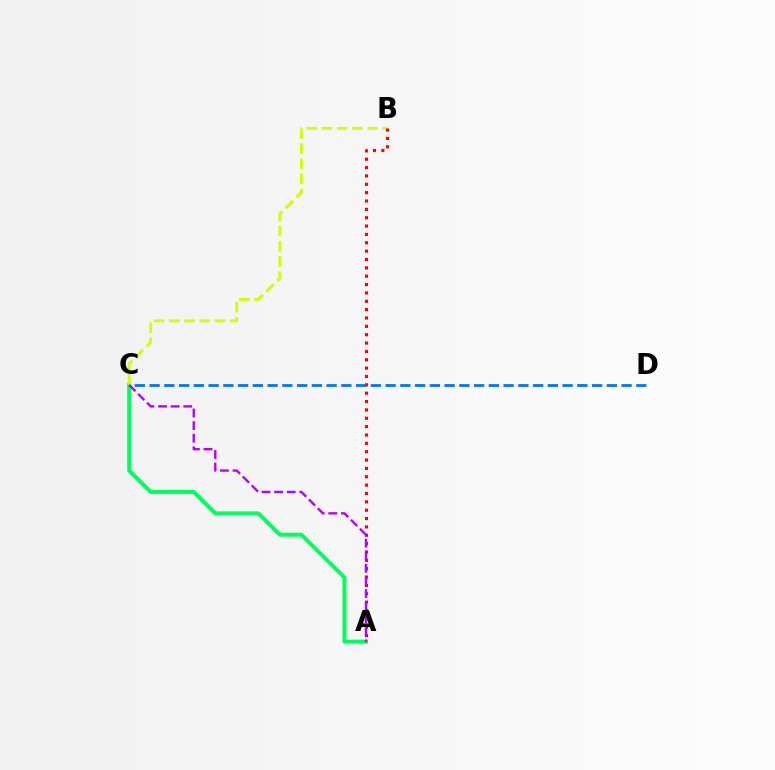{('A', 'C'): [{'color': '#00ff5c', 'line_style': 'solid', 'thickness': 2.85}, {'color': '#b900ff', 'line_style': 'dashed', 'thickness': 1.71}], ('B', 'C'): [{'color': '#d1ff00', 'line_style': 'dashed', 'thickness': 2.07}], ('A', 'B'): [{'color': '#ff0000', 'line_style': 'dotted', 'thickness': 2.27}], ('C', 'D'): [{'color': '#0074ff', 'line_style': 'dashed', 'thickness': 2.0}]}